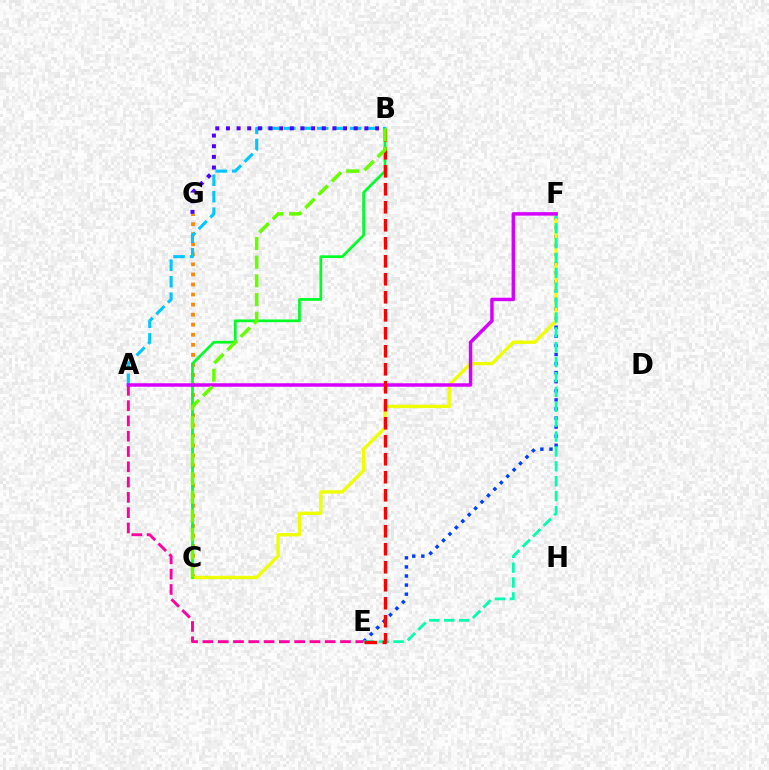{('E', 'F'): [{'color': '#003fff', 'line_style': 'dotted', 'thickness': 2.47}, {'color': '#00ffaf', 'line_style': 'dashed', 'thickness': 2.02}], ('C', 'G'): [{'color': '#ff8800', 'line_style': 'dotted', 'thickness': 2.73}], ('A', 'E'): [{'color': '#ff00a0', 'line_style': 'dashed', 'thickness': 2.08}], ('C', 'F'): [{'color': '#eeff00', 'line_style': 'solid', 'thickness': 2.41}], ('B', 'C'): [{'color': '#00ff27', 'line_style': 'solid', 'thickness': 1.97}, {'color': '#66ff00', 'line_style': 'dashed', 'thickness': 2.54}], ('A', 'B'): [{'color': '#00c7ff', 'line_style': 'dashed', 'thickness': 2.24}], ('A', 'F'): [{'color': '#d600ff', 'line_style': 'solid', 'thickness': 2.5}], ('B', 'E'): [{'color': '#ff0000', 'line_style': 'dashed', 'thickness': 2.44}], ('B', 'G'): [{'color': '#4f00ff', 'line_style': 'dotted', 'thickness': 2.89}]}